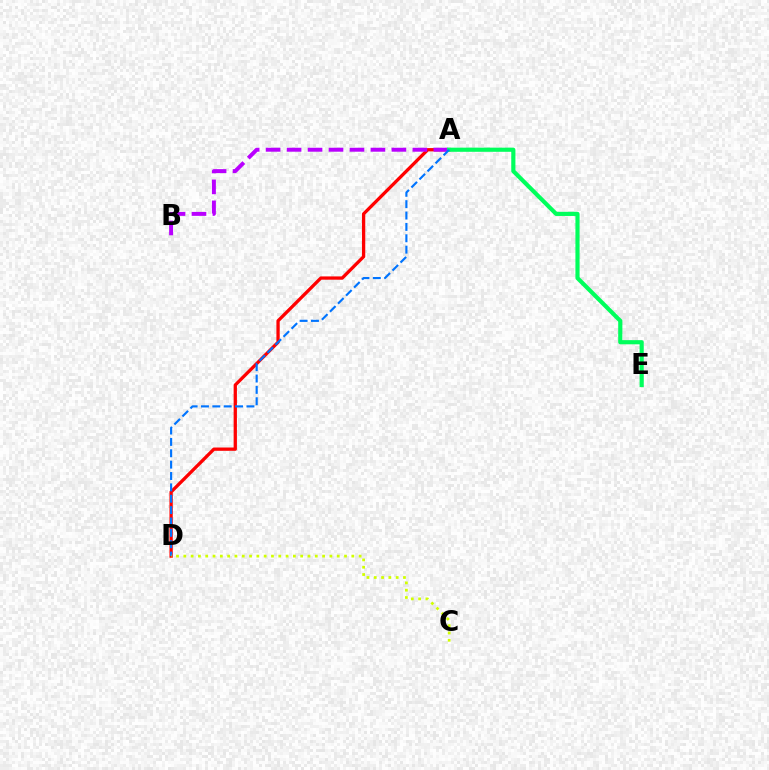{('A', 'D'): [{'color': '#ff0000', 'line_style': 'solid', 'thickness': 2.37}, {'color': '#0074ff', 'line_style': 'dashed', 'thickness': 1.54}], ('A', 'B'): [{'color': '#b900ff', 'line_style': 'dashed', 'thickness': 2.85}], ('A', 'E'): [{'color': '#00ff5c', 'line_style': 'solid', 'thickness': 2.99}], ('C', 'D'): [{'color': '#d1ff00', 'line_style': 'dotted', 'thickness': 1.98}]}